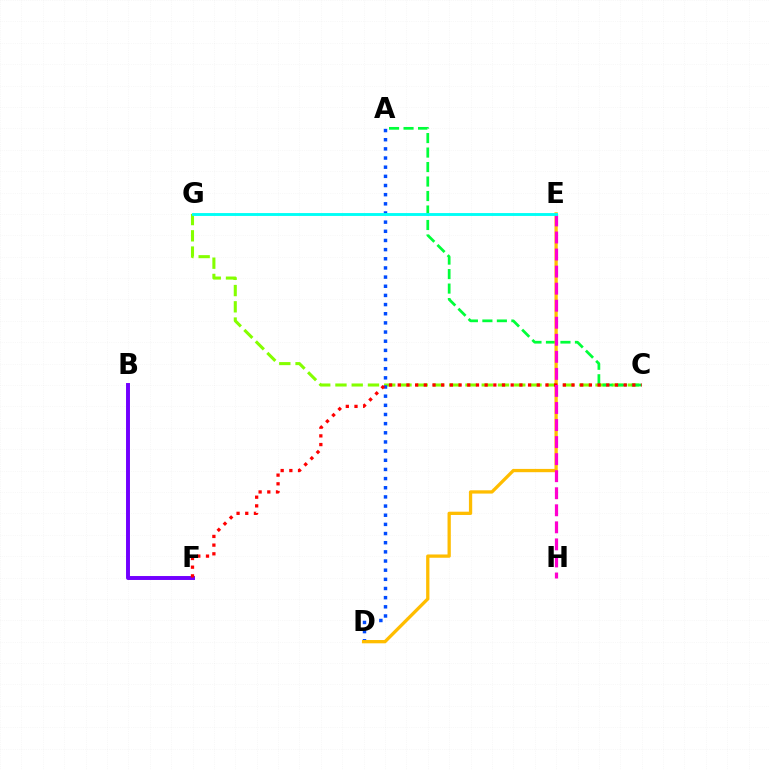{('B', 'F'): [{'color': '#7200ff', 'line_style': 'solid', 'thickness': 2.83}], ('C', 'G'): [{'color': '#84ff00', 'line_style': 'dashed', 'thickness': 2.21}], ('A', 'C'): [{'color': '#00ff39', 'line_style': 'dashed', 'thickness': 1.97}], ('A', 'D'): [{'color': '#004bff', 'line_style': 'dotted', 'thickness': 2.49}], ('D', 'E'): [{'color': '#ffbd00', 'line_style': 'solid', 'thickness': 2.36}], ('C', 'F'): [{'color': '#ff0000', 'line_style': 'dotted', 'thickness': 2.36}], ('E', 'H'): [{'color': '#ff00cf', 'line_style': 'dashed', 'thickness': 2.32}], ('E', 'G'): [{'color': '#00fff6', 'line_style': 'solid', 'thickness': 2.07}]}